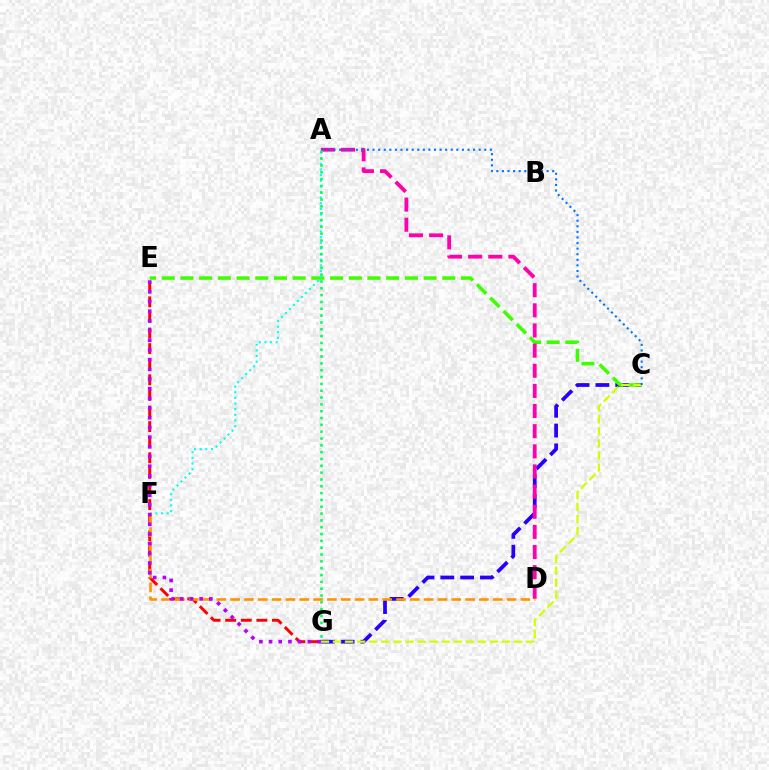{('C', 'G'): [{'color': '#2500ff', 'line_style': 'dashed', 'thickness': 2.69}, {'color': '#d1ff00', 'line_style': 'dashed', 'thickness': 1.64}], ('C', 'E'): [{'color': '#3dff00', 'line_style': 'dashed', 'thickness': 2.54}], ('A', 'F'): [{'color': '#00fff6', 'line_style': 'dotted', 'thickness': 1.53}], ('A', 'D'): [{'color': '#ff00ac', 'line_style': 'dashed', 'thickness': 2.74}], ('E', 'G'): [{'color': '#ff0000', 'line_style': 'dashed', 'thickness': 2.12}, {'color': '#b900ff', 'line_style': 'dotted', 'thickness': 2.63}], ('A', 'C'): [{'color': '#0074ff', 'line_style': 'dotted', 'thickness': 1.52}], ('D', 'F'): [{'color': '#ff9400', 'line_style': 'dashed', 'thickness': 1.88}], ('A', 'G'): [{'color': '#00ff5c', 'line_style': 'dotted', 'thickness': 1.85}]}